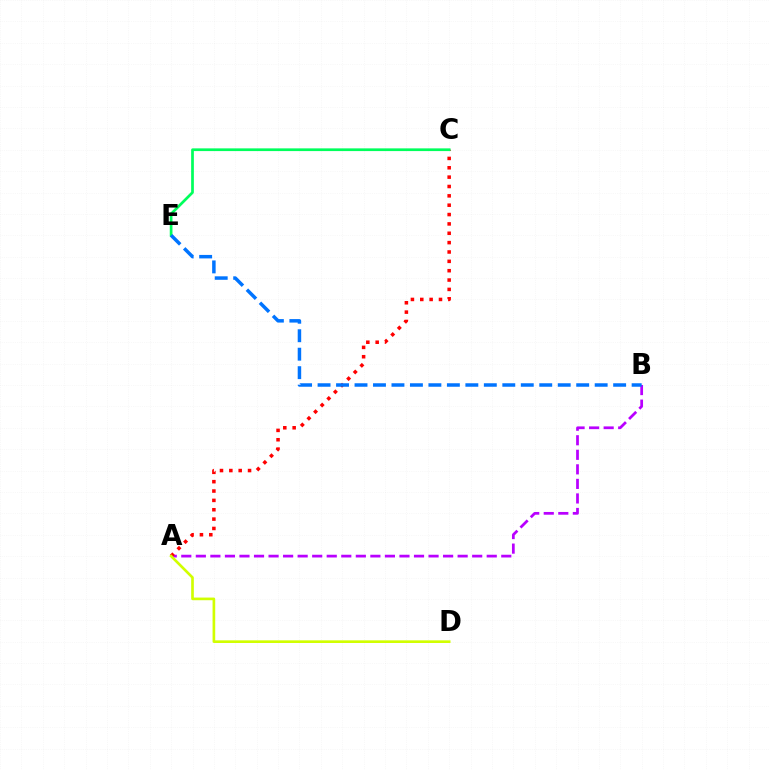{('A', 'B'): [{'color': '#b900ff', 'line_style': 'dashed', 'thickness': 1.98}], ('A', 'C'): [{'color': '#ff0000', 'line_style': 'dotted', 'thickness': 2.54}], ('C', 'E'): [{'color': '#00ff5c', 'line_style': 'solid', 'thickness': 1.96}], ('B', 'E'): [{'color': '#0074ff', 'line_style': 'dashed', 'thickness': 2.51}], ('A', 'D'): [{'color': '#d1ff00', 'line_style': 'solid', 'thickness': 1.91}]}